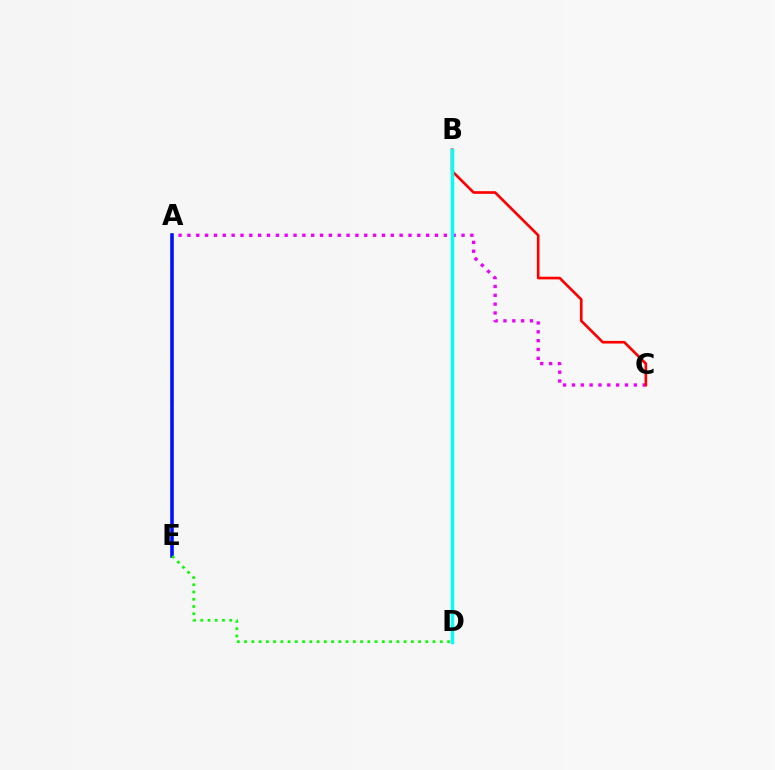{('A', 'C'): [{'color': '#ee00ff', 'line_style': 'dotted', 'thickness': 2.4}], ('B', 'C'): [{'color': '#ff0000', 'line_style': 'solid', 'thickness': 1.91}], ('A', 'E'): [{'color': '#fcf500', 'line_style': 'dotted', 'thickness': 2.04}, {'color': '#0010ff', 'line_style': 'solid', 'thickness': 2.58}], ('D', 'E'): [{'color': '#08ff00', 'line_style': 'dotted', 'thickness': 1.97}], ('B', 'D'): [{'color': '#00fff6', 'line_style': 'solid', 'thickness': 2.46}]}